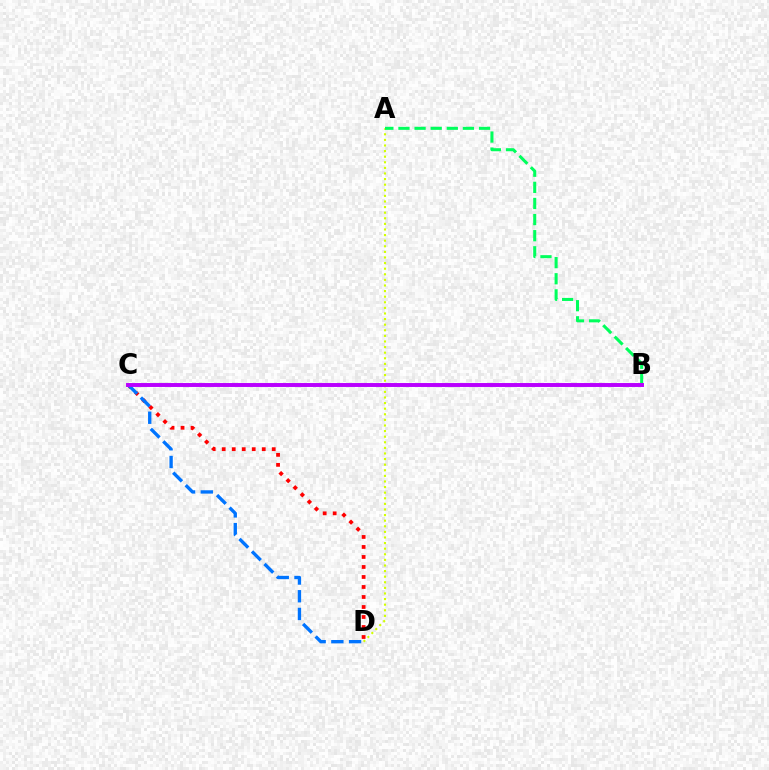{('C', 'D'): [{'color': '#ff0000', 'line_style': 'dotted', 'thickness': 2.72}, {'color': '#0074ff', 'line_style': 'dashed', 'thickness': 2.41}], ('A', 'D'): [{'color': '#d1ff00', 'line_style': 'dotted', 'thickness': 1.52}], ('A', 'B'): [{'color': '#00ff5c', 'line_style': 'dashed', 'thickness': 2.19}], ('B', 'C'): [{'color': '#b900ff', 'line_style': 'solid', 'thickness': 2.83}]}